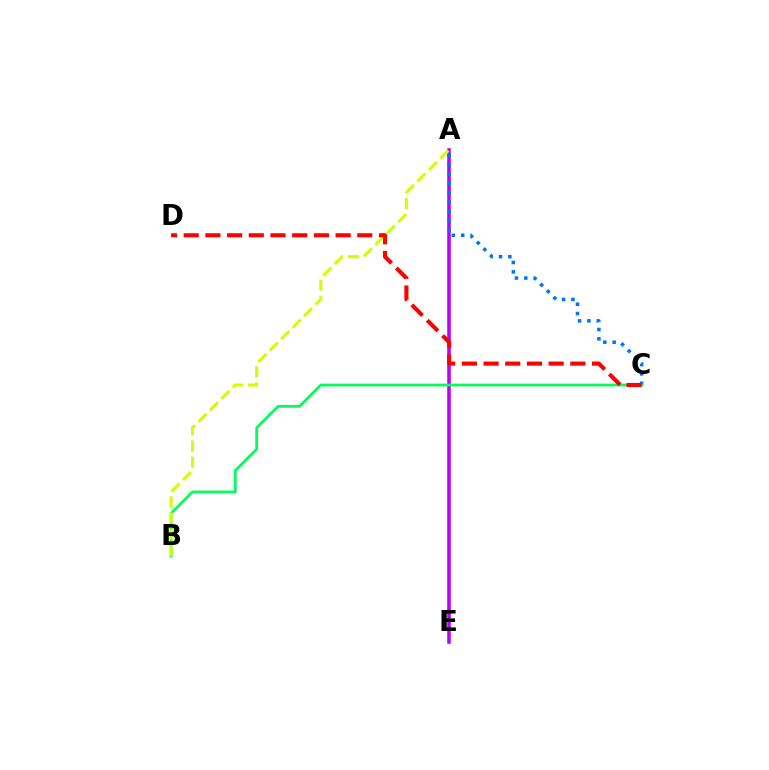{('A', 'E'): [{'color': '#b900ff', 'line_style': 'solid', 'thickness': 2.56}], ('A', 'C'): [{'color': '#0074ff', 'line_style': 'dotted', 'thickness': 2.54}], ('B', 'C'): [{'color': '#00ff5c', 'line_style': 'solid', 'thickness': 1.98}], ('A', 'B'): [{'color': '#d1ff00', 'line_style': 'dashed', 'thickness': 2.2}], ('C', 'D'): [{'color': '#ff0000', 'line_style': 'dashed', 'thickness': 2.95}]}